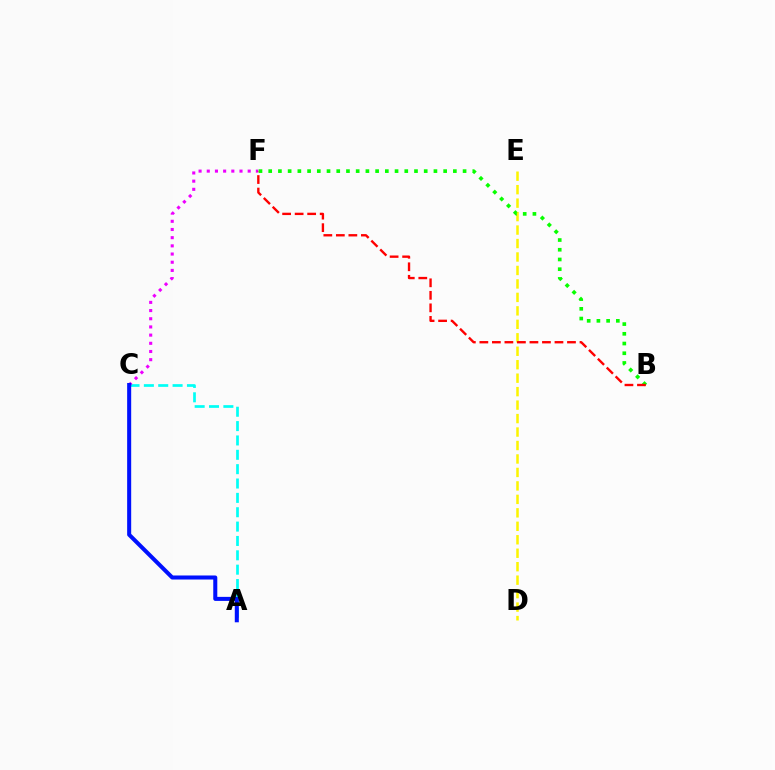{('A', 'C'): [{'color': '#00fff6', 'line_style': 'dashed', 'thickness': 1.95}, {'color': '#0010ff', 'line_style': 'solid', 'thickness': 2.91}], ('D', 'E'): [{'color': '#fcf500', 'line_style': 'dashed', 'thickness': 1.83}], ('C', 'F'): [{'color': '#ee00ff', 'line_style': 'dotted', 'thickness': 2.22}], ('B', 'F'): [{'color': '#08ff00', 'line_style': 'dotted', 'thickness': 2.64}, {'color': '#ff0000', 'line_style': 'dashed', 'thickness': 1.7}]}